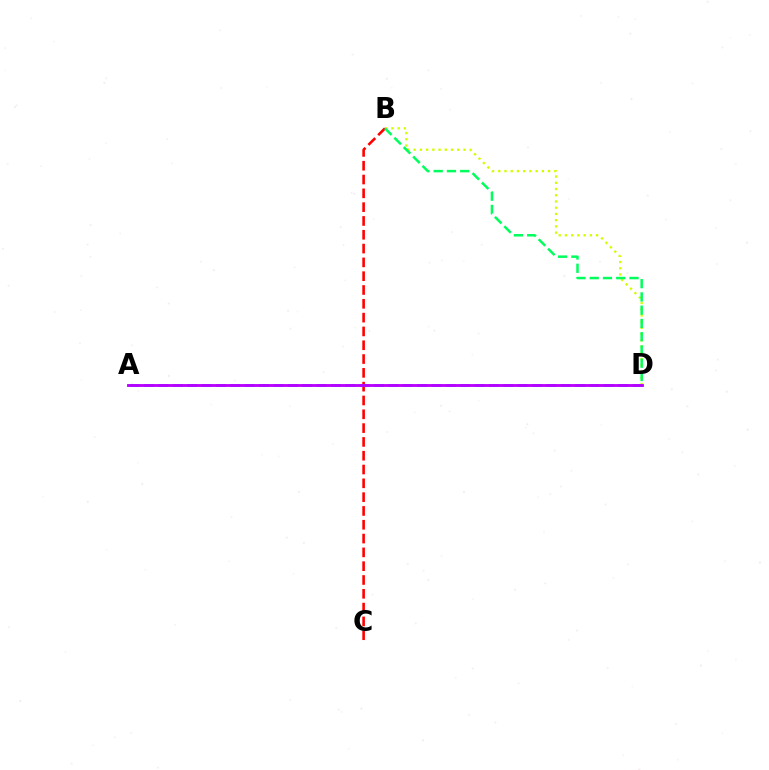{('B', 'D'): [{'color': '#d1ff00', 'line_style': 'dotted', 'thickness': 1.69}, {'color': '#00ff5c', 'line_style': 'dashed', 'thickness': 1.8}], ('B', 'C'): [{'color': '#ff0000', 'line_style': 'dashed', 'thickness': 1.88}], ('A', 'D'): [{'color': '#0074ff', 'line_style': 'dashed', 'thickness': 1.95}, {'color': '#b900ff', 'line_style': 'solid', 'thickness': 2.04}]}